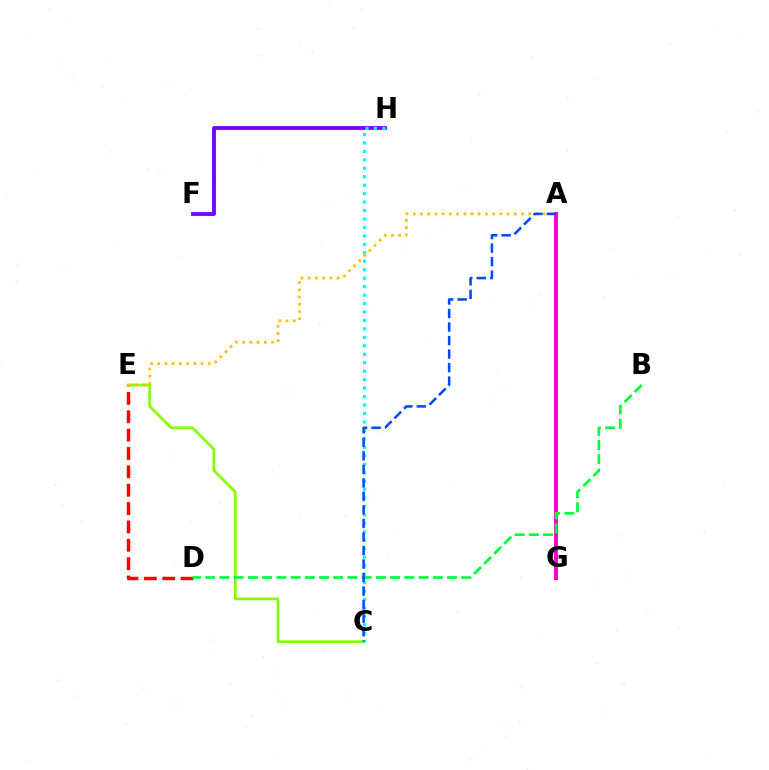{('D', 'E'): [{'color': '#ff0000', 'line_style': 'dashed', 'thickness': 2.49}], ('F', 'H'): [{'color': '#7200ff', 'line_style': 'solid', 'thickness': 2.75}], ('C', 'E'): [{'color': '#84ff00', 'line_style': 'solid', 'thickness': 1.95}], ('A', 'G'): [{'color': '#ff00cf', 'line_style': 'solid', 'thickness': 2.83}], ('C', 'H'): [{'color': '#00fff6', 'line_style': 'dotted', 'thickness': 2.3}], ('A', 'E'): [{'color': '#ffbd00', 'line_style': 'dotted', 'thickness': 1.96}], ('B', 'D'): [{'color': '#00ff39', 'line_style': 'dashed', 'thickness': 1.93}], ('A', 'C'): [{'color': '#004bff', 'line_style': 'dashed', 'thickness': 1.84}]}